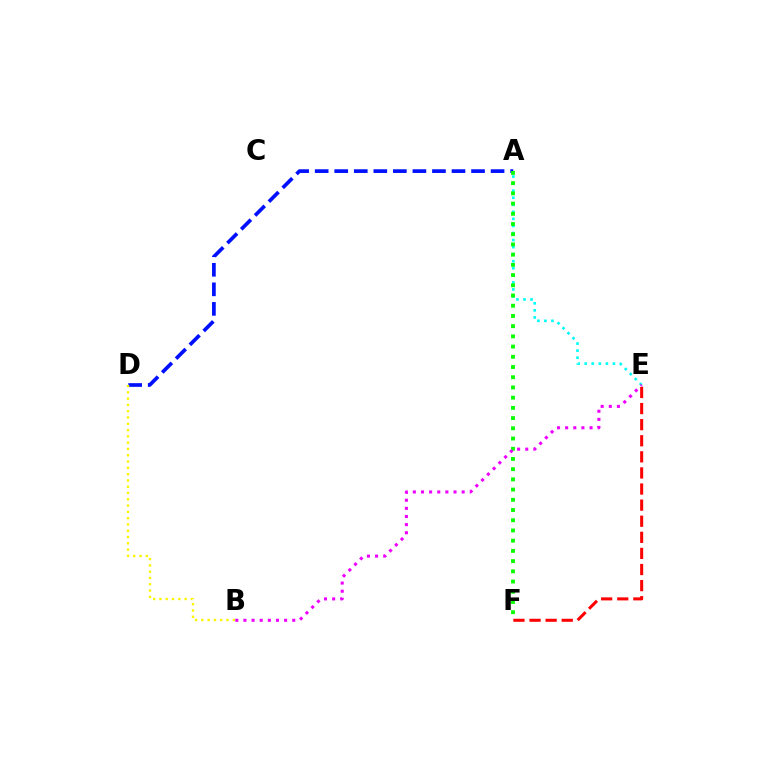{('A', 'E'): [{'color': '#00fff6', 'line_style': 'dotted', 'thickness': 1.92}], ('A', 'D'): [{'color': '#0010ff', 'line_style': 'dashed', 'thickness': 2.66}], ('A', 'F'): [{'color': '#08ff00', 'line_style': 'dotted', 'thickness': 2.78}], ('B', 'E'): [{'color': '#ee00ff', 'line_style': 'dotted', 'thickness': 2.21}], ('B', 'D'): [{'color': '#fcf500', 'line_style': 'dotted', 'thickness': 1.71}], ('E', 'F'): [{'color': '#ff0000', 'line_style': 'dashed', 'thickness': 2.19}]}